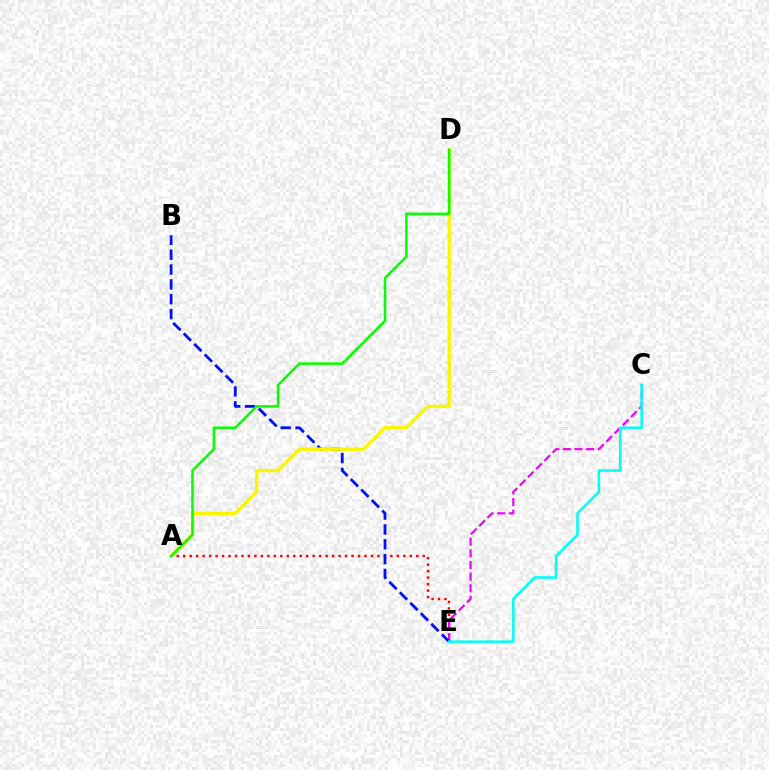{('A', 'E'): [{'color': '#ff0000', 'line_style': 'dotted', 'thickness': 1.76}], ('C', 'E'): [{'color': '#ee00ff', 'line_style': 'dashed', 'thickness': 1.58}, {'color': '#00fff6', 'line_style': 'solid', 'thickness': 1.83}], ('B', 'E'): [{'color': '#0010ff', 'line_style': 'dashed', 'thickness': 2.02}], ('A', 'D'): [{'color': '#fcf500', 'line_style': 'solid', 'thickness': 2.42}, {'color': '#08ff00', 'line_style': 'solid', 'thickness': 1.84}]}